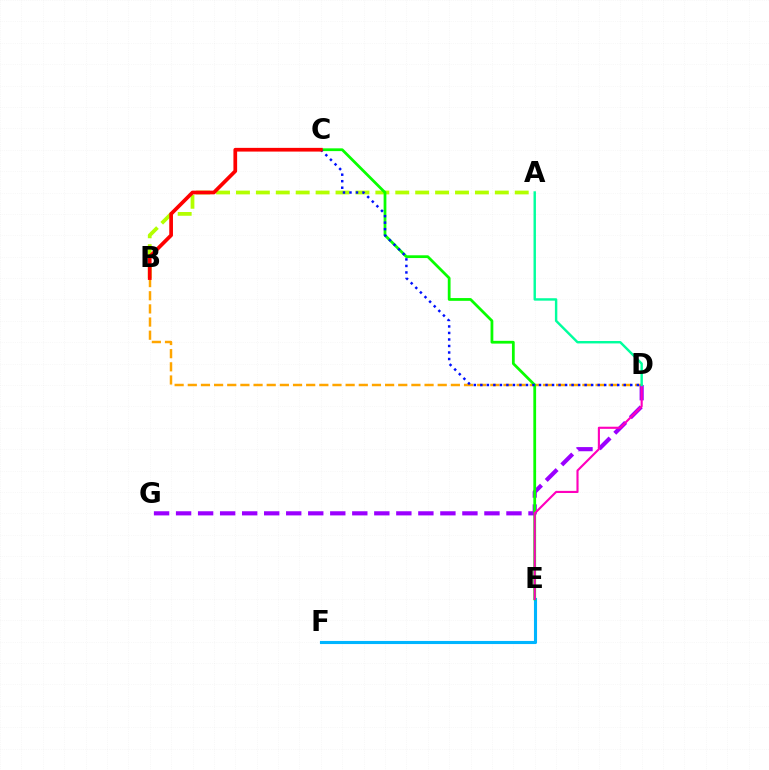{('A', 'B'): [{'color': '#b3ff00', 'line_style': 'dashed', 'thickness': 2.71}], ('E', 'F'): [{'color': '#00b5ff', 'line_style': 'solid', 'thickness': 2.23}], ('B', 'D'): [{'color': '#ffa500', 'line_style': 'dashed', 'thickness': 1.79}], ('D', 'G'): [{'color': '#9b00ff', 'line_style': 'dashed', 'thickness': 2.99}], ('C', 'E'): [{'color': '#08ff00', 'line_style': 'solid', 'thickness': 1.99}], ('D', 'E'): [{'color': '#ff00bd', 'line_style': 'solid', 'thickness': 1.53}], ('C', 'D'): [{'color': '#0010ff', 'line_style': 'dotted', 'thickness': 1.77}], ('A', 'D'): [{'color': '#00ff9d', 'line_style': 'solid', 'thickness': 1.75}], ('B', 'C'): [{'color': '#ff0000', 'line_style': 'solid', 'thickness': 2.67}]}